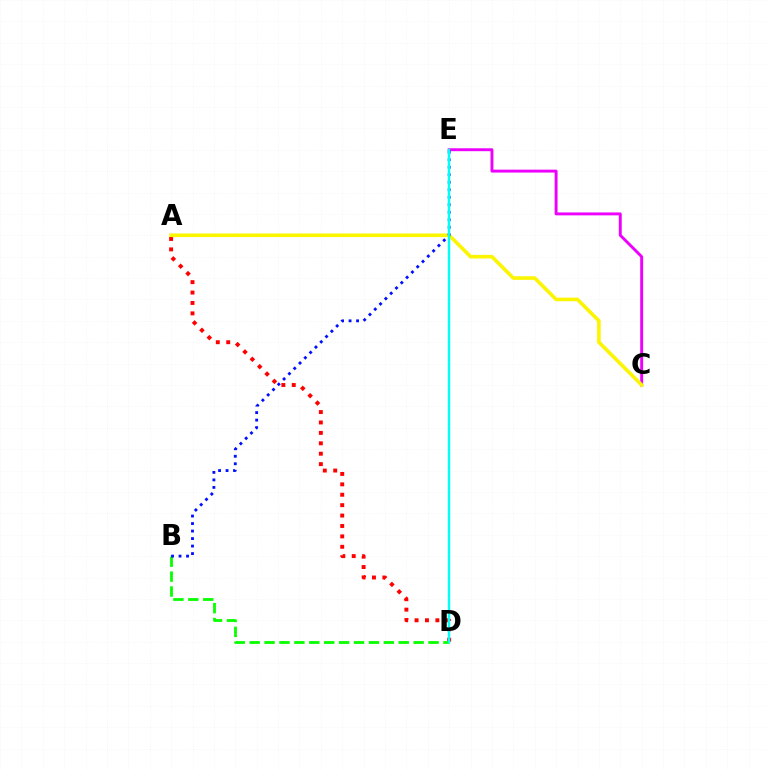{('C', 'E'): [{'color': '#ee00ff', 'line_style': 'solid', 'thickness': 2.1}], ('A', 'D'): [{'color': '#ff0000', 'line_style': 'dotted', 'thickness': 2.83}], ('A', 'C'): [{'color': '#fcf500', 'line_style': 'solid', 'thickness': 2.59}], ('B', 'D'): [{'color': '#08ff00', 'line_style': 'dashed', 'thickness': 2.03}], ('B', 'E'): [{'color': '#0010ff', 'line_style': 'dotted', 'thickness': 2.04}], ('D', 'E'): [{'color': '#00fff6', 'line_style': 'solid', 'thickness': 1.75}]}